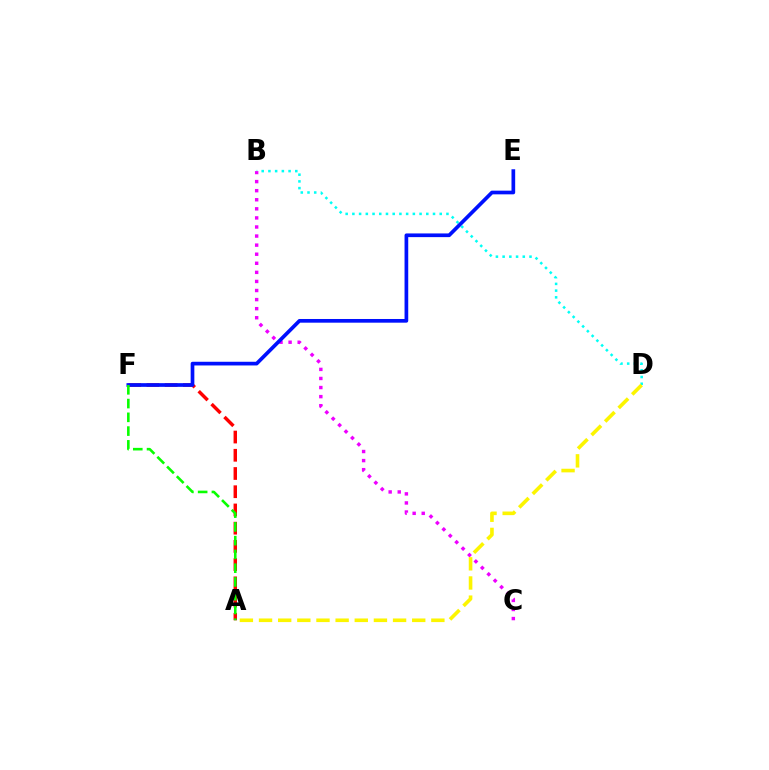{('B', 'D'): [{'color': '#00fff6', 'line_style': 'dotted', 'thickness': 1.83}], ('A', 'F'): [{'color': '#ff0000', 'line_style': 'dashed', 'thickness': 2.48}, {'color': '#08ff00', 'line_style': 'dashed', 'thickness': 1.87}], ('B', 'C'): [{'color': '#ee00ff', 'line_style': 'dotted', 'thickness': 2.47}], ('A', 'D'): [{'color': '#fcf500', 'line_style': 'dashed', 'thickness': 2.6}], ('E', 'F'): [{'color': '#0010ff', 'line_style': 'solid', 'thickness': 2.66}]}